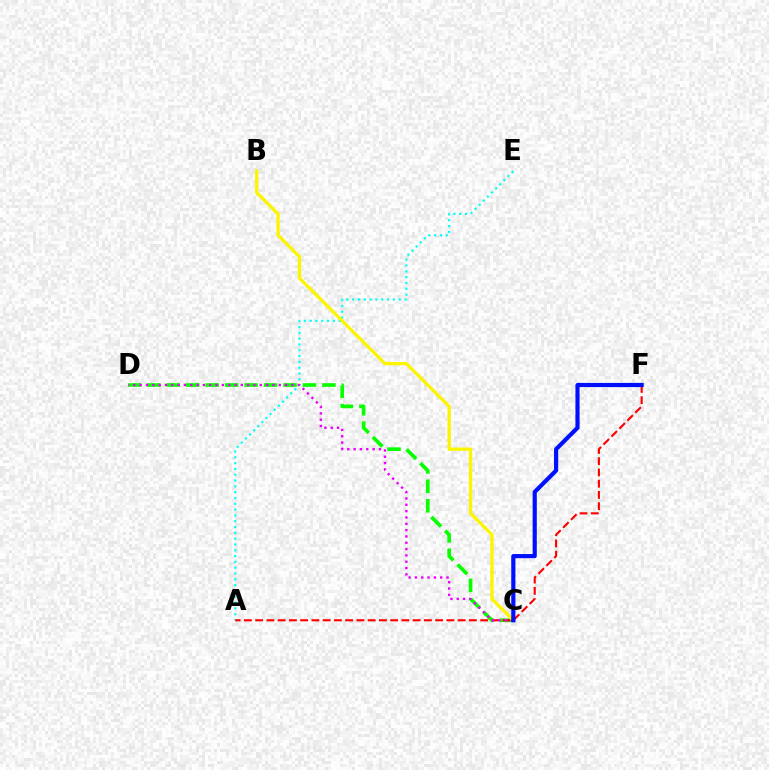{('A', 'E'): [{'color': '#00fff6', 'line_style': 'dotted', 'thickness': 1.58}], ('C', 'D'): [{'color': '#08ff00', 'line_style': 'dashed', 'thickness': 2.64}, {'color': '#ee00ff', 'line_style': 'dotted', 'thickness': 1.72}], ('A', 'F'): [{'color': '#ff0000', 'line_style': 'dashed', 'thickness': 1.53}], ('B', 'C'): [{'color': '#fcf500', 'line_style': 'solid', 'thickness': 2.37}], ('C', 'F'): [{'color': '#0010ff', 'line_style': 'solid', 'thickness': 3.0}]}